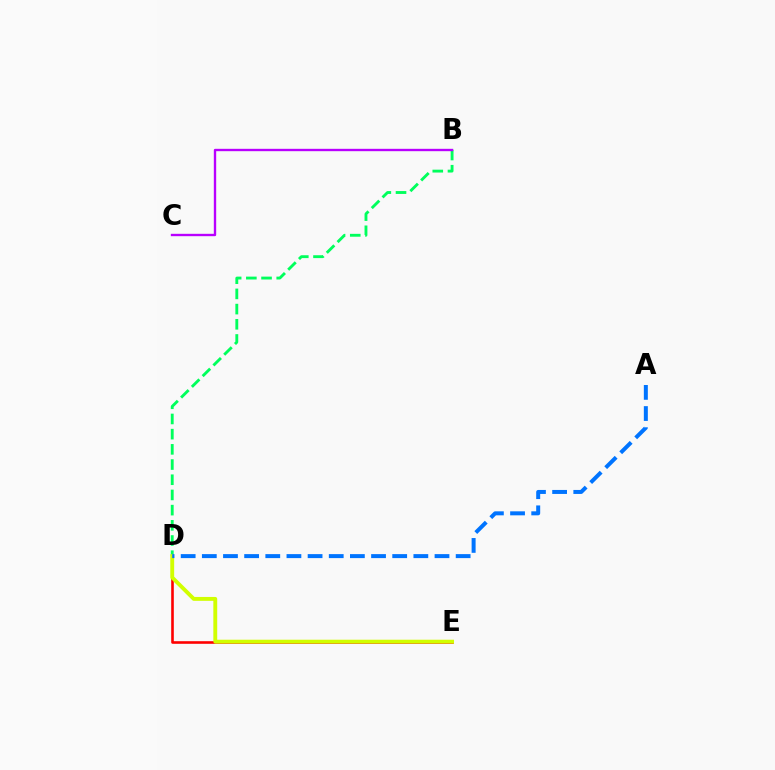{('D', 'E'): [{'color': '#ff0000', 'line_style': 'solid', 'thickness': 1.88}, {'color': '#d1ff00', 'line_style': 'solid', 'thickness': 2.79}], ('B', 'D'): [{'color': '#00ff5c', 'line_style': 'dashed', 'thickness': 2.06}], ('A', 'D'): [{'color': '#0074ff', 'line_style': 'dashed', 'thickness': 2.87}], ('B', 'C'): [{'color': '#b900ff', 'line_style': 'solid', 'thickness': 1.71}]}